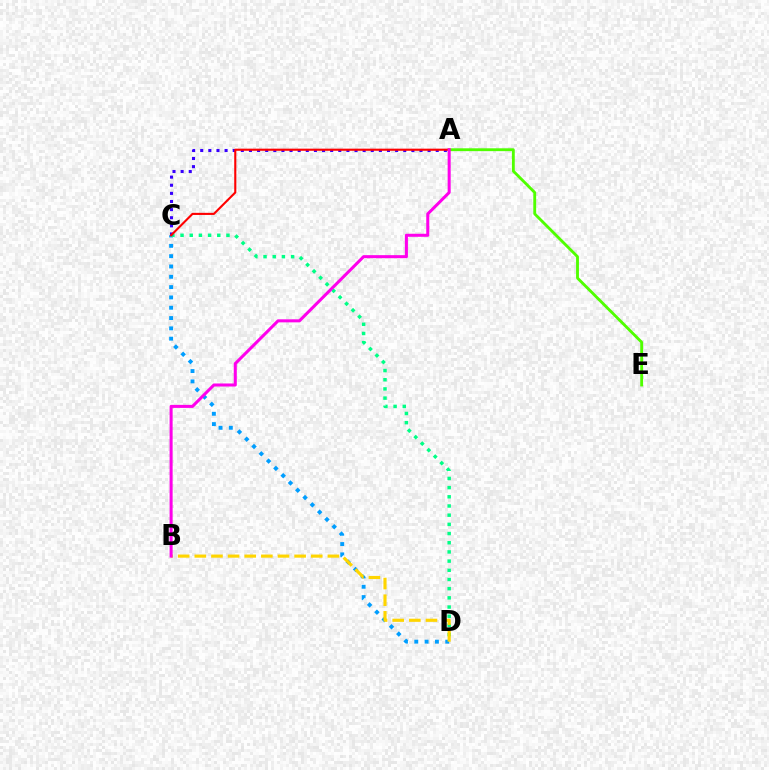{('C', 'D'): [{'color': '#009eff', 'line_style': 'dotted', 'thickness': 2.8}, {'color': '#00ff86', 'line_style': 'dotted', 'thickness': 2.5}], ('A', 'E'): [{'color': '#4fff00', 'line_style': 'solid', 'thickness': 2.05}], ('B', 'D'): [{'color': '#ffd500', 'line_style': 'dashed', 'thickness': 2.26}], ('A', 'C'): [{'color': '#3700ff', 'line_style': 'dotted', 'thickness': 2.21}, {'color': '#ff0000', 'line_style': 'solid', 'thickness': 1.52}], ('A', 'B'): [{'color': '#ff00ed', 'line_style': 'solid', 'thickness': 2.19}]}